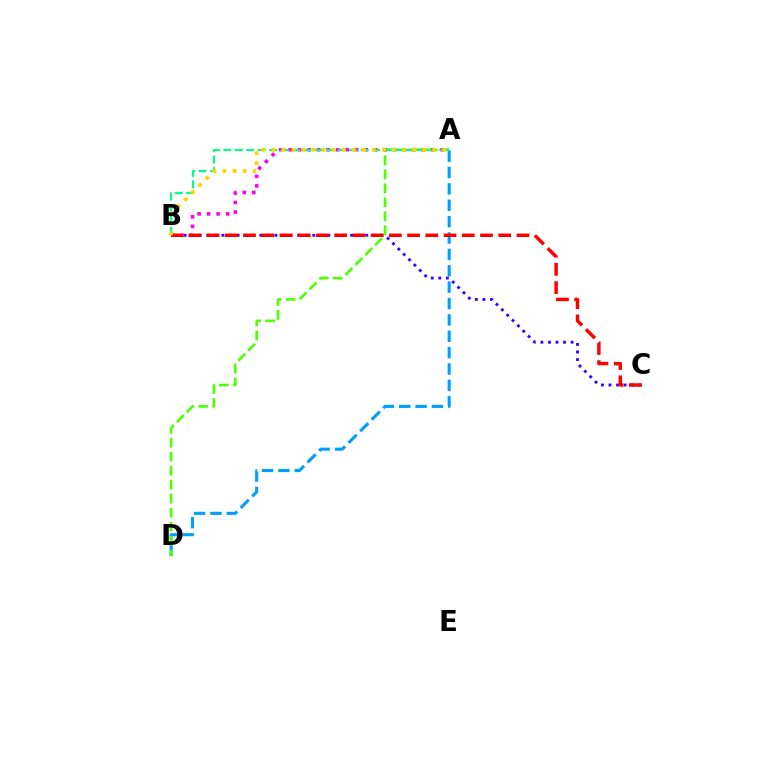{('A', 'D'): [{'color': '#009eff', 'line_style': 'dashed', 'thickness': 2.22}, {'color': '#4fff00', 'line_style': 'dashed', 'thickness': 1.9}], ('B', 'C'): [{'color': '#3700ff', 'line_style': 'dotted', 'thickness': 2.06}, {'color': '#ff0000', 'line_style': 'dashed', 'thickness': 2.48}], ('A', 'B'): [{'color': '#ff00ed', 'line_style': 'dotted', 'thickness': 2.58}, {'color': '#00ff86', 'line_style': 'dashed', 'thickness': 1.56}, {'color': '#ffd500', 'line_style': 'dotted', 'thickness': 2.73}]}